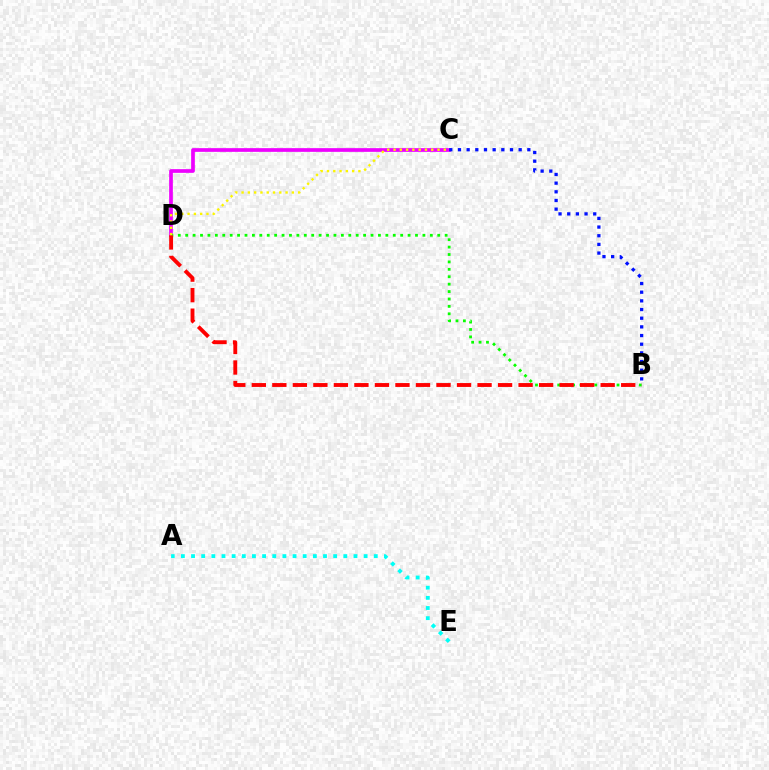{('C', 'D'): [{'color': '#ee00ff', 'line_style': 'solid', 'thickness': 2.66}, {'color': '#fcf500', 'line_style': 'dotted', 'thickness': 1.71}], ('B', 'D'): [{'color': '#08ff00', 'line_style': 'dotted', 'thickness': 2.01}, {'color': '#ff0000', 'line_style': 'dashed', 'thickness': 2.79}], ('A', 'E'): [{'color': '#00fff6', 'line_style': 'dotted', 'thickness': 2.76}], ('B', 'C'): [{'color': '#0010ff', 'line_style': 'dotted', 'thickness': 2.36}]}